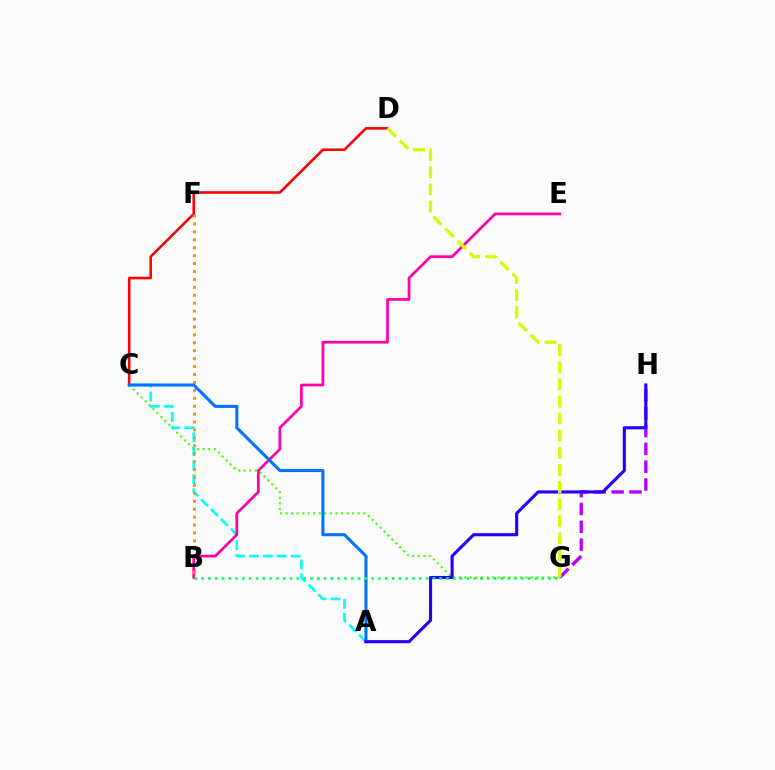{('C', 'G'): [{'color': '#3dff00', 'line_style': 'dotted', 'thickness': 1.51}], ('G', 'H'): [{'color': '#b900ff', 'line_style': 'dashed', 'thickness': 2.42}], ('C', 'D'): [{'color': '#ff0000', 'line_style': 'solid', 'thickness': 1.85}], ('A', 'C'): [{'color': '#00fff6', 'line_style': 'dashed', 'thickness': 1.9}, {'color': '#0074ff', 'line_style': 'solid', 'thickness': 2.2}], ('B', 'E'): [{'color': '#ff00ac', 'line_style': 'solid', 'thickness': 1.96}], ('B', 'F'): [{'color': '#ff9400', 'line_style': 'dotted', 'thickness': 2.15}], ('A', 'H'): [{'color': '#2500ff', 'line_style': 'solid', 'thickness': 2.23}], ('D', 'G'): [{'color': '#d1ff00', 'line_style': 'dashed', 'thickness': 2.33}], ('B', 'G'): [{'color': '#00ff5c', 'line_style': 'dotted', 'thickness': 1.85}]}